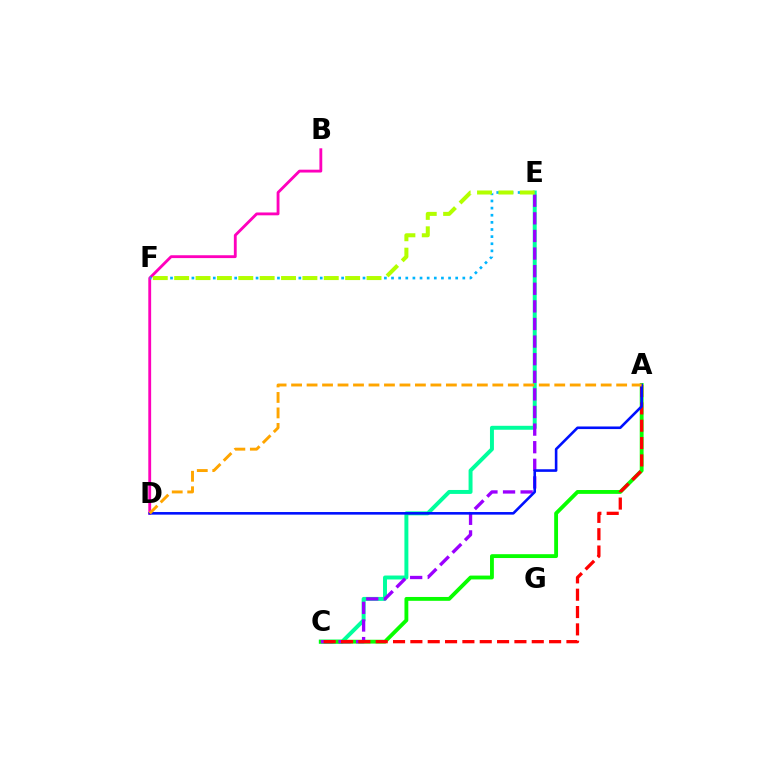{('C', 'E'): [{'color': '#00ff9d', 'line_style': 'solid', 'thickness': 2.84}, {'color': '#9b00ff', 'line_style': 'dashed', 'thickness': 2.39}], ('A', 'C'): [{'color': '#08ff00', 'line_style': 'solid', 'thickness': 2.77}, {'color': '#ff0000', 'line_style': 'dashed', 'thickness': 2.36}], ('B', 'D'): [{'color': '#ff00bd', 'line_style': 'solid', 'thickness': 2.05}], ('E', 'F'): [{'color': '#00b5ff', 'line_style': 'dotted', 'thickness': 1.94}, {'color': '#b3ff00', 'line_style': 'dashed', 'thickness': 2.9}], ('A', 'D'): [{'color': '#0010ff', 'line_style': 'solid', 'thickness': 1.87}, {'color': '#ffa500', 'line_style': 'dashed', 'thickness': 2.1}]}